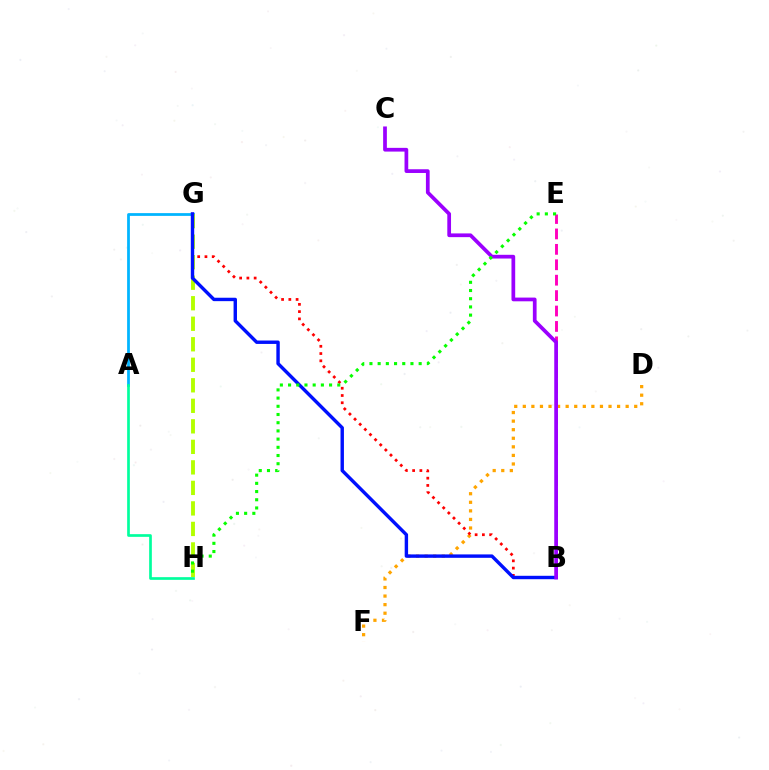{('D', 'F'): [{'color': '#ffa500', 'line_style': 'dotted', 'thickness': 2.33}], ('A', 'G'): [{'color': '#00b5ff', 'line_style': 'solid', 'thickness': 1.99}], ('G', 'H'): [{'color': '#b3ff00', 'line_style': 'dashed', 'thickness': 2.79}], ('B', 'G'): [{'color': '#ff0000', 'line_style': 'dotted', 'thickness': 1.97}, {'color': '#0010ff', 'line_style': 'solid', 'thickness': 2.46}], ('A', 'H'): [{'color': '#00ff9d', 'line_style': 'solid', 'thickness': 1.94}], ('B', 'E'): [{'color': '#ff00bd', 'line_style': 'dashed', 'thickness': 2.09}], ('B', 'C'): [{'color': '#9b00ff', 'line_style': 'solid', 'thickness': 2.68}], ('E', 'H'): [{'color': '#08ff00', 'line_style': 'dotted', 'thickness': 2.23}]}